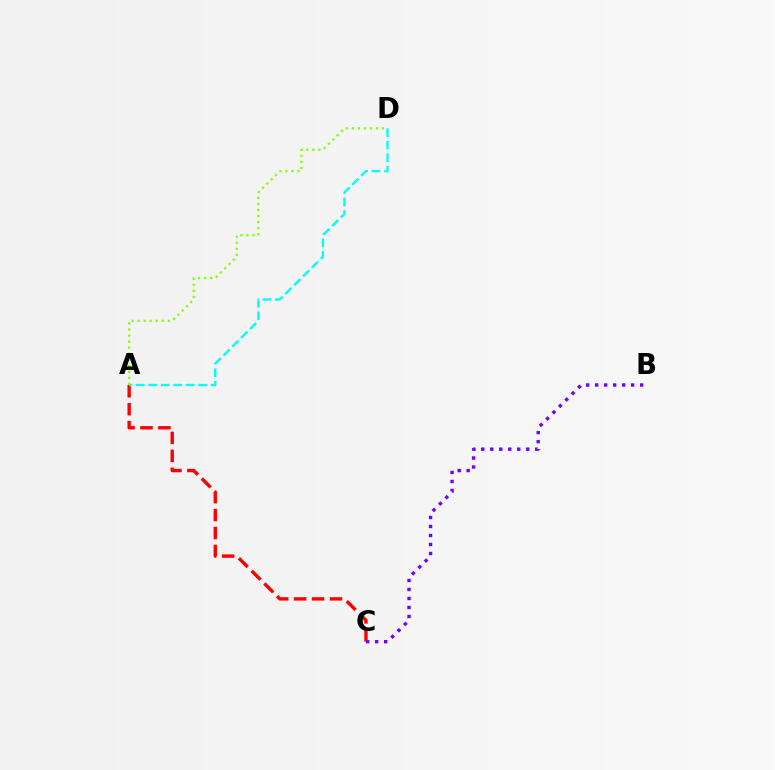{('A', 'C'): [{'color': '#ff0000', 'line_style': 'dashed', 'thickness': 2.44}], ('A', 'D'): [{'color': '#00fff6', 'line_style': 'dashed', 'thickness': 1.69}, {'color': '#84ff00', 'line_style': 'dotted', 'thickness': 1.64}], ('B', 'C'): [{'color': '#7200ff', 'line_style': 'dotted', 'thickness': 2.44}]}